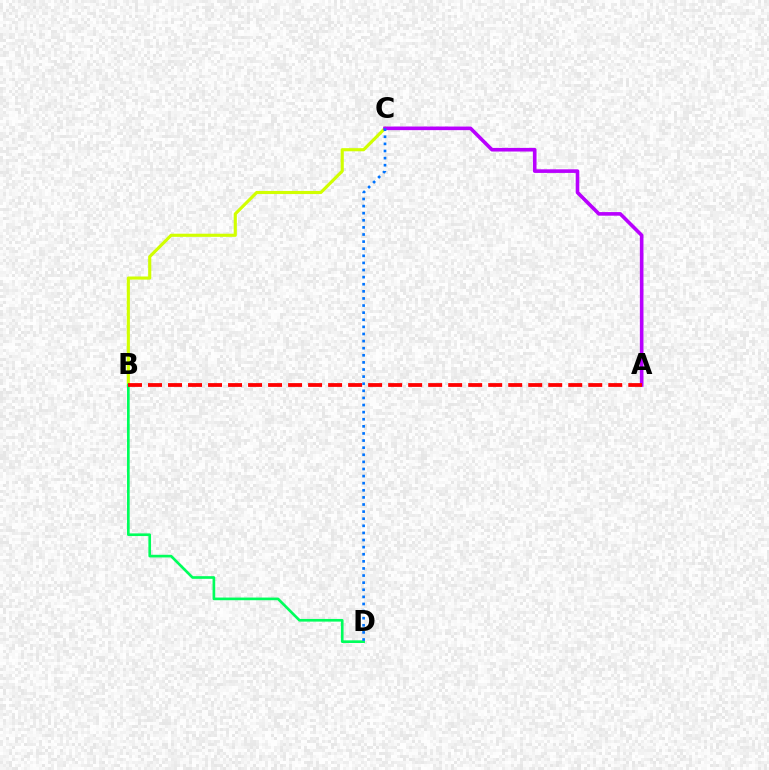{('B', 'C'): [{'color': '#d1ff00', 'line_style': 'solid', 'thickness': 2.25}], ('B', 'D'): [{'color': '#00ff5c', 'line_style': 'solid', 'thickness': 1.92}], ('A', 'C'): [{'color': '#b900ff', 'line_style': 'solid', 'thickness': 2.6}], ('C', 'D'): [{'color': '#0074ff', 'line_style': 'dotted', 'thickness': 1.93}], ('A', 'B'): [{'color': '#ff0000', 'line_style': 'dashed', 'thickness': 2.72}]}